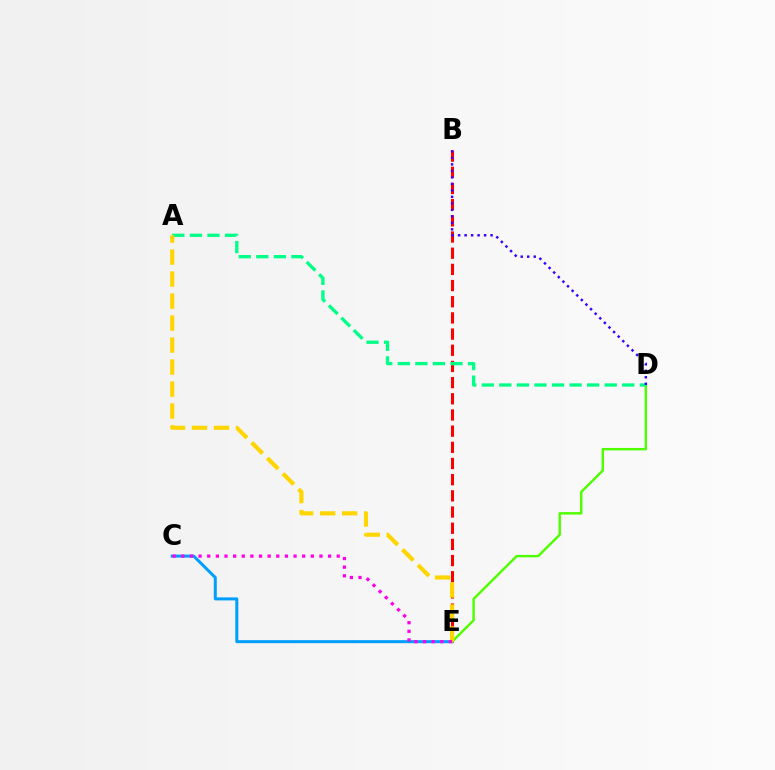{('C', 'E'): [{'color': '#009eff', 'line_style': 'solid', 'thickness': 2.17}, {'color': '#ff00ed', 'line_style': 'dotted', 'thickness': 2.35}], ('B', 'E'): [{'color': '#ff0000', 'line_style': 'dashed', 'thickness': 2.2}], ('D', 'E'): [{'color': '#4fff00', 'line_style': 'solid', 'thickness': 1.75}], ('A', 'D'): [{'color': '#00ff86', 'line_style': 'dashed', 'thickness': 2.39}], ('A', 'E'): [{'color': '#ffd500', 'line_style': 'dashed', 'thickness': 2.99}], ('B', 'D'): [{'color': '#3700ff', 'line_style': 'dotted', 'thickness': 1.76}]}